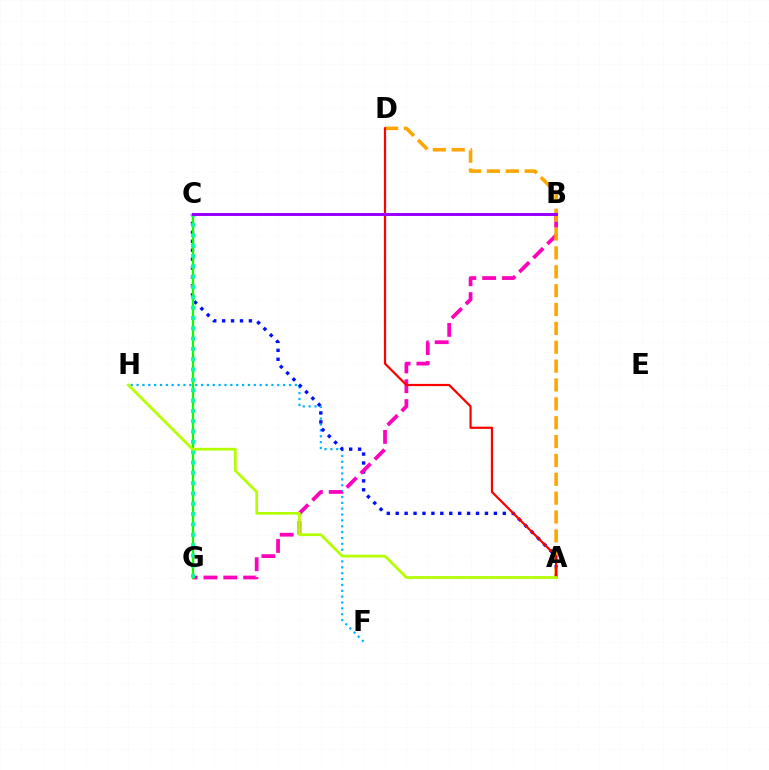{('F', 'H'): [{'color': '#00b5ff', 'line_style': 'dotted', 'thickness': 1.59}], ('A', 'C'): [{'color': '#0010ff', 'line_style': 'dotted', 'thickness': 2.42}], ('B', 'G'): [{'color': '#ff00bd', 'line_style': 'dashed', 'thickness': 2.69}], ('C', 'G'): [{'color': '#08ff00', 'line_style': 'solid', 'thickness': 1.65}, {'color': '#00ff9d', 'line_style': 'dotted', 'thickness': 2.8}], ('A', 'D'): [{'color': '#ffa500', 'line_style': 'dashed', 'thickness': 2.56}, {'color': '#ff0000', 'line_style': 'solid', 'thickness': 1.59}], ('A', 'H'): [{'color': '#b3ff00', 'line_style': 'solid', 'thickness': 1.96}], ('B', 'C'): [{'color': '#9b00ff', 'line_style': 'solid', 'thickness': 2.17}]}